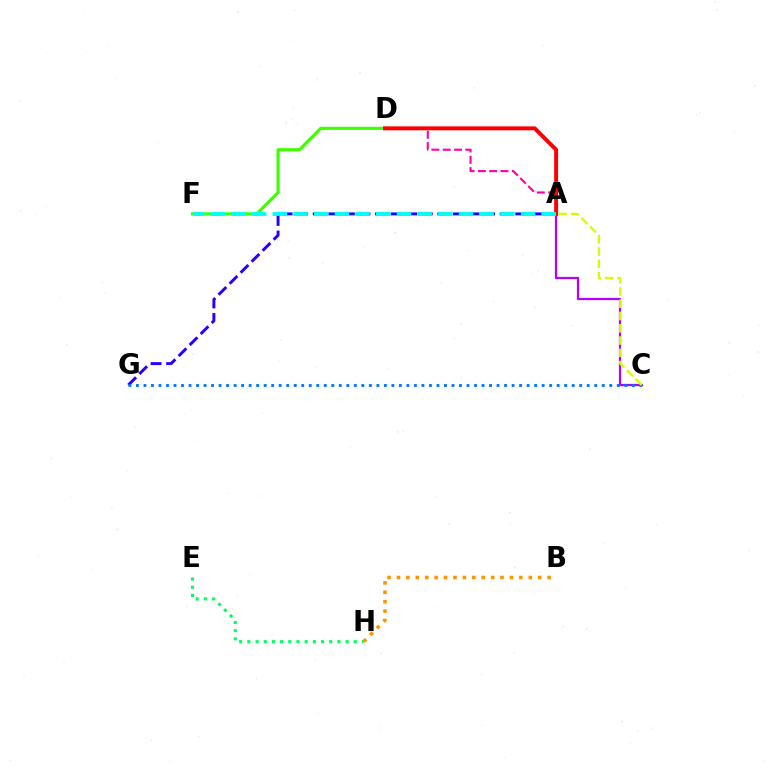{('B', 'H'): [{'color': '#ff9400', 'line_style': 'dotted', 'thickness': 2.56}], ('A', 'G'): [{'color': '#2500ff', 'line_style': 'dashed', 'thickness': 2.12}], ('A', 'C'): [{'color': '#b900ff', 'line_style': 'solid', 'thickness': 1.61}, {'color': '#d1ff00', 'line_style': 'dashed', 'thickness': 1.67}], ('D', 'F'): [{'color': '#3dff00', 'line_style': 'solid', 'thickness': 2.25}], ('C', 'G'): [{'color': '#0074ff', 'line_style': 'dotted', 'thickness': 2.04}], ('A', 'D'): [{'color': '#ff00ac', 'line_style': 'dashed', 'thickness': 1.54}, {'color': '#ff0000', 'line_style': 'solid', 'thickness': 2.84}], ('E', 'H'): [{'color': '#00ff5c', 'line_style': 'dotted', 'thickness': 2.22}], ('A', 'F'): [{'color': '#00fff6', 'line_style': 'dashed', 'thickness': 2.81}]}